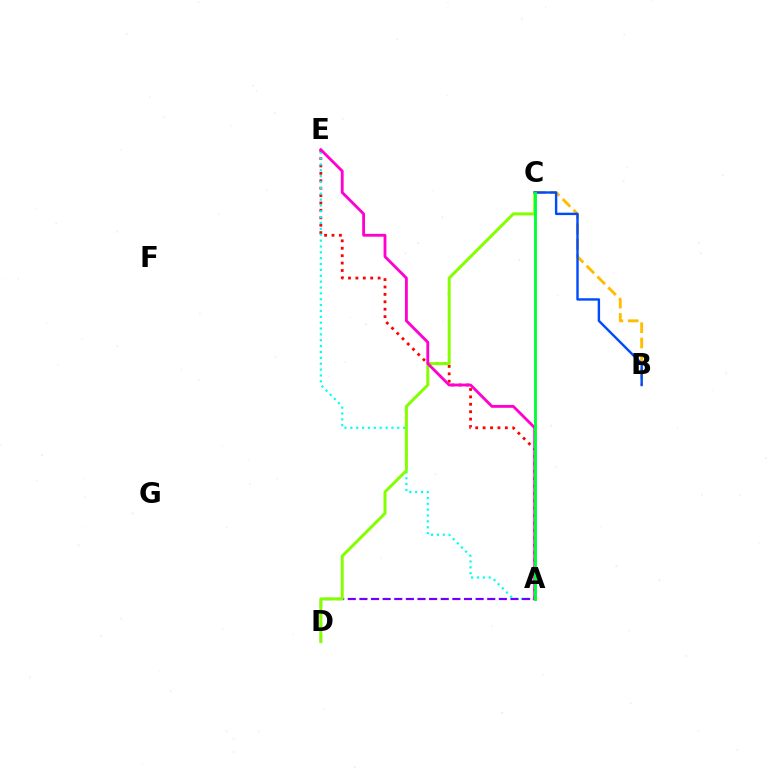{('A', 'E'): [{'color': '#ff0000', 'line_style': 'dotted', 'thickness': 2.01}, {'color': '#00fff6', 'line_style': 'dotted', 'thickness': 1.59}, {'color': '#ff00cf', 'line_style': 'solid', 'thickness': 2.05}], ('A', 'D'): [{'color': '#7200ff', 'line_style': 'dashed', 'thickness': 1.58}], ('C', 'D'): [{'color': '#84ff00', 'line_style': 'solid', 'thickness': 2.15}], ('B', 'C'): [{'color': '#ffbd00', 'line_style': 'dashed', 'thickness': 2.08}, {'color': '#004bff', 'line_style': 'solid', 'thickness': 1.73}], ('A', 'C'): [{'color': '#00ff39', 'line_style': 'solid', 'thickness': 2.08}]}